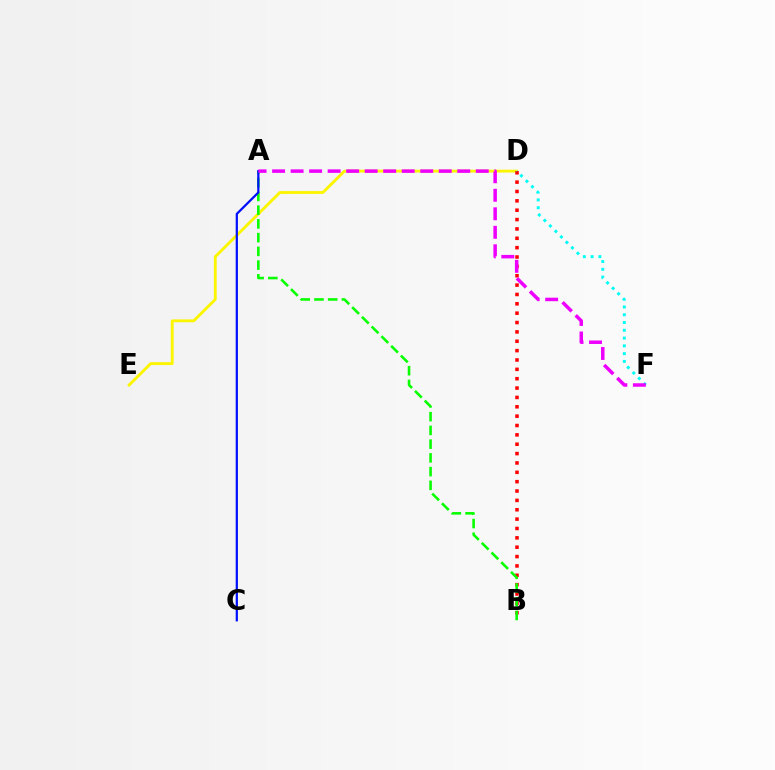{('D', 'E'): [{'color': '#fcf500', 'line_style': 'solid', 'thickness': 2.06}], ('B', 'D'): [{'color': '#ff0000', 'line_style': 'dotted', 'thickness': 2.54}], ('A', 'B'): [{'color': '#08ff00', 'line_style': 'dashed', 'thickness': 1.87}], ('A', 'C'): [{'color': '#0010ff', 'line_style': 'solid', 'thickness': 1.6}], ('D', 'F'): [{'color': '#00fff6', 'line_style': 'dotted', 'thickness': 2.11}], ('A', 'F'): [{'color': '#ee00ff', 'line_style': 'dashed', 'thickness': 2.52}]}